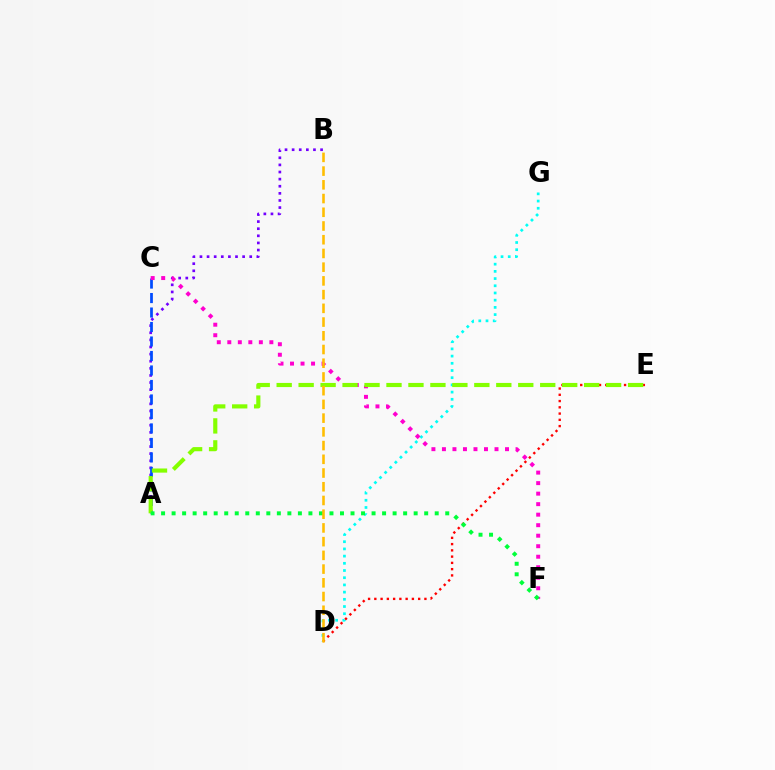{('D', 'G'): [{'color': '#00fff6', 'line_style': 'dotted', 'thickness': 1.96}], ('A', 'B'): [{'color': '#7200ff', 'line_style': 'dotted', 'thickness': 1.93}], ('A', 'C'): [{'color': '#004bff', 'line_style': 'dashed', 'thickness': 1.97}], ('D', 'E'): [{'color': '#ff0000', 'line_style': 'dotted', 'thickness': 1.7}], ('C', 'F'): [{'color': '#ff00cf', 'line_style': 'dotted', 'thickness': 2.86}], ('A', 'E'): [{'color': '#84ff00', 'line_style': 'dashed', 'thickness': 2.98}], ('A', 'F'): [{'color': '#00ff39', 'line_style': 'dotted', 'thickness': 2.86}], ('B', 'D'): [{'color': '#ffbd00', 'line_style': 'dashed', 'thickness': 1.86}]}